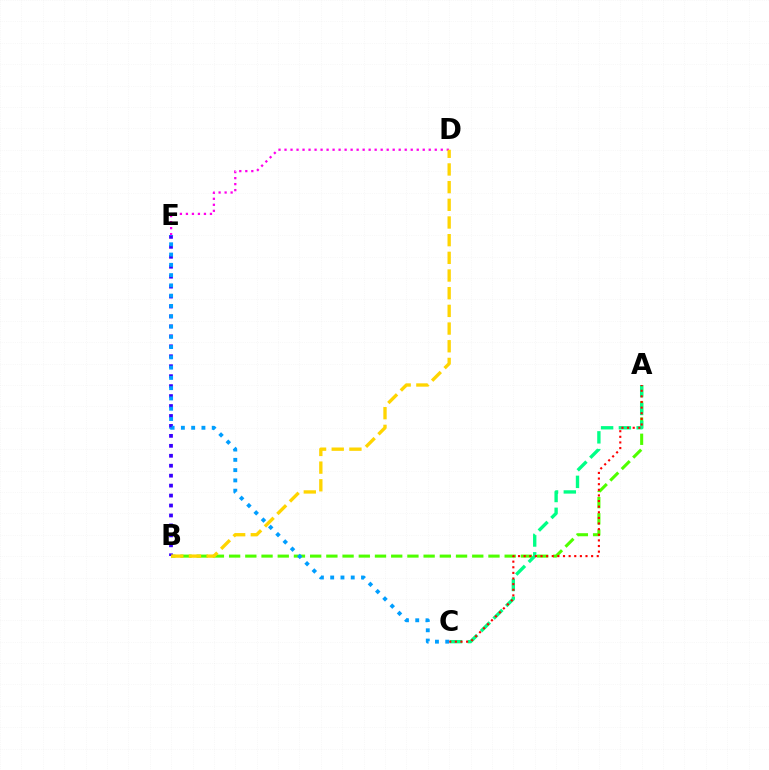{('A', 'B'): [{'color': '#4fff00', 'line_style': 'dashed', 'thickness': 2.2}], ('B', 'E'): [{'color': '#3700ff', 'line_style': 'dotted', 'thickness': 2.7}], ('A', 'C'): [{'color': '#00ff86', 'line_style': 'dashed', 'thickness': 2.42}, {'color': '#ff0000', 'line_style': 'dotted', 'thickness': 1.53}], ('D', 'E'): [{'color': '#ff00ed', 'line_style': 'dotted', 'thickness': 1.63}], ('C', 'E'): [{'color': '#009eff', 'line_style': 'dotted', 'thickness': 2.79}], ('B', 'D'): [{'color': '#ffd500', 'line_style': 'dashed', 'thickness': 2.4}]}